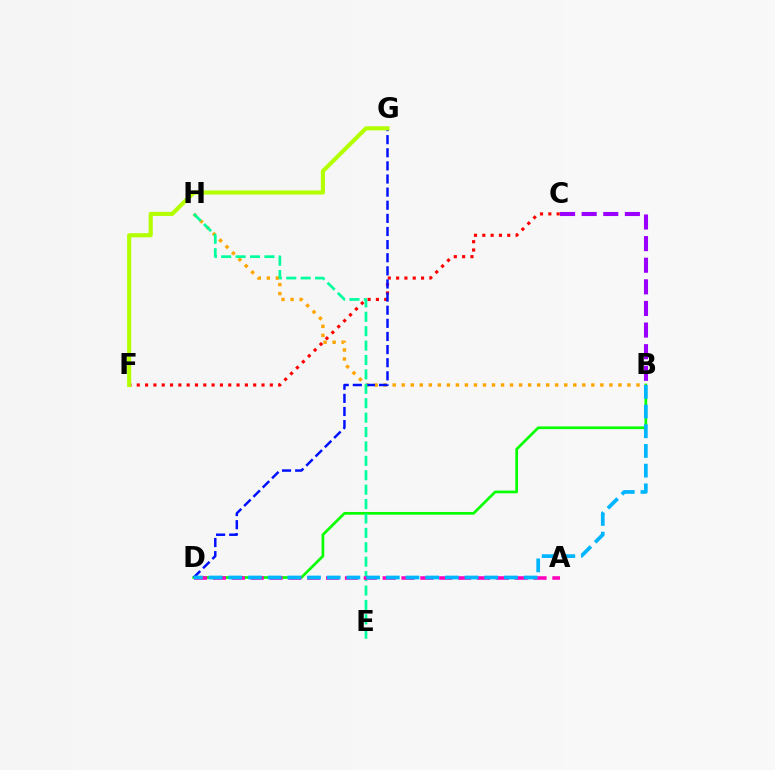{('C', 'F'): [{'color': '#ff0000', 'line_style': 'dotted', 'thickness': 2.26}], ('B', 'D'): [{'color': '#08ff00', 'line_style': 'solid', 'thickness': 1.94}, {'color': '#00b5ff', 'line_style': 'dashed', 'thickness': 2.68}], ('B', 'H'): [{'color': '#ffa500', 'line_style': 'dotted', 'thickness': 2.45}], ('D', 'G'): [{'color': '#0010ff', 'line_style': 'dashed', 'thickness': 1.78}], ('E', 'H'): [{'color': '#00ff9d', 'line_style': 'dashed', 'thickness': 1.96}], ('A', 'D'): [{'color': '#ff00bd', 'line_style': 'dashed', 'thickness': 2.56}], ('F', 'G'): [{'color': '#b3ff00', 'line_style': 'solid', 'thickness': 2.97}], ('B', 'C'): [{'color': '#9b00ff', 'line_style': 'dashed', 'thickness': 2.94}]}